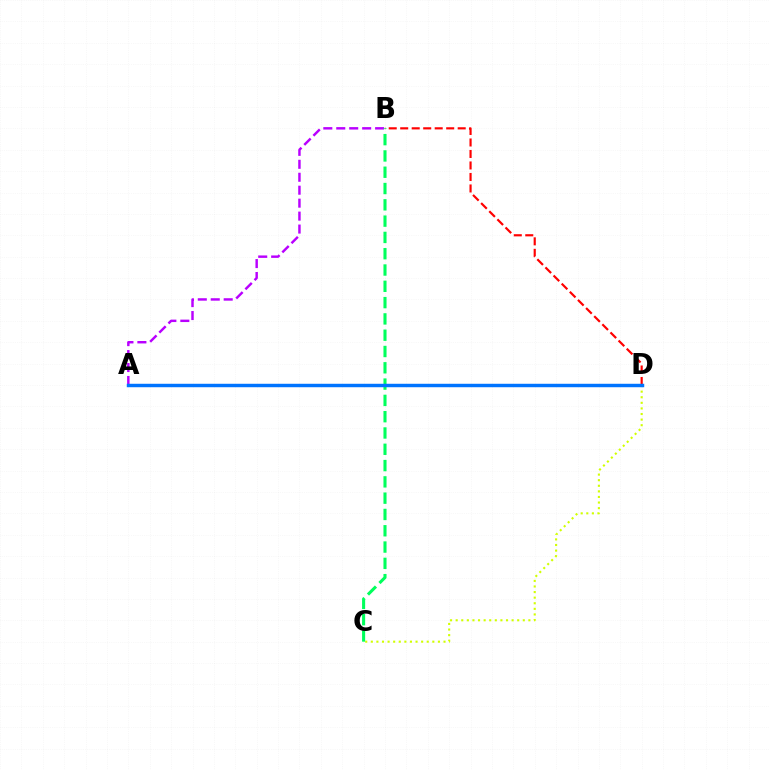{('A', 'B'): [{'color': '#b900ff', 'line_style': 'dashed', 'thickness': 1.76}], ('C', 'D'): [{'color': '#d1ff00', 'line_style': 'dotted', 'thickness': 1.52}], ('B', 'C'): [{'color': '#00ff5c', 'line_style': 'dashed', 'thickness': 2.21}], ('B', 'D'): [{'color': '#ff0000', 'line_style': 'dashed', 'thickness': 1.56}], ('A', 'D'): [{'color': '#0074ff', 'line_style': 'solid', 'thickness': 2.48}]}